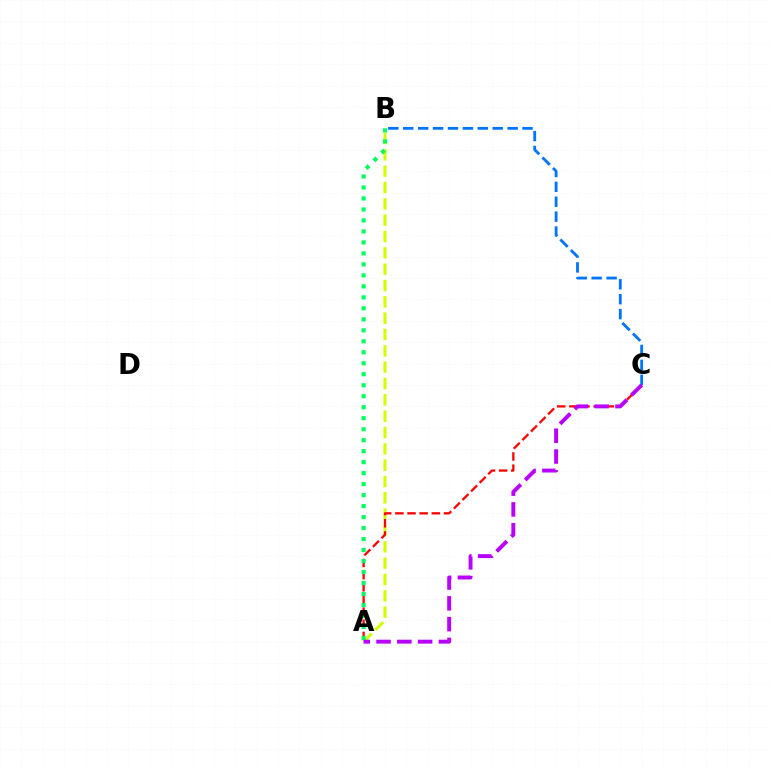{('A', 'B'): [{'color': '#d1ff00', 'line_style': 'dashed', 'thickness': 2.22}, {'color': '#00ff5c', 'line_style': 'dotted', 'thickness': 2.99}], ('A', 'C'): [{'color': '#ff0000', 'line_style': 'dashed', 'thickness': 1.65}, {'color': '#b900ff', 'line_style': 'dashed', 'thickness': 2.82}], ('B', 'C'): [{'color': '#0074ff', 'line_style': 'dashed', 'thickness': 2.03}]}